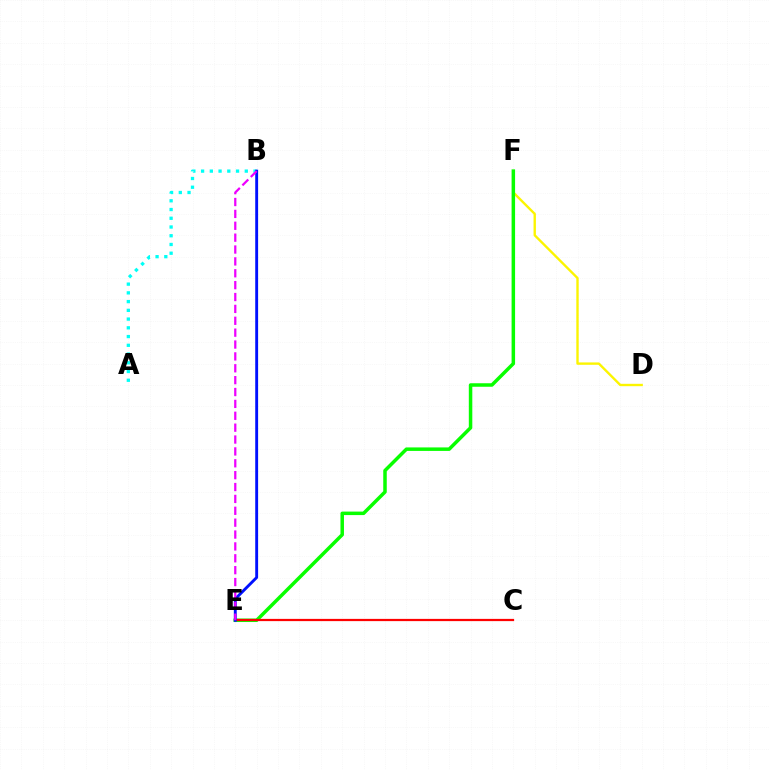{('D', 'F'): [{'color': '#fcf500', 'line_style': 'solid', 'thickness': 1.71}], ('E', 'F'): [{'color': '#08ff00', 'line_style': 'solid', 'thickness': 2.52}], ('C', 'E'): [{'color': '#ff0000', 'line_style': 'solid', 'thickness': 1.61}], ('A', 'B'): [{'color': '#00fff6', 'line_style': 'dotted', 'thickness': 2.37}], ('B', 'E'): [{'color': '#0010ff', 'line_style': 'solid', 'thickness': 2.08}, {'color': '#ee00ff', 'line_style': 'dashed', 'thickness': 1.61}]}